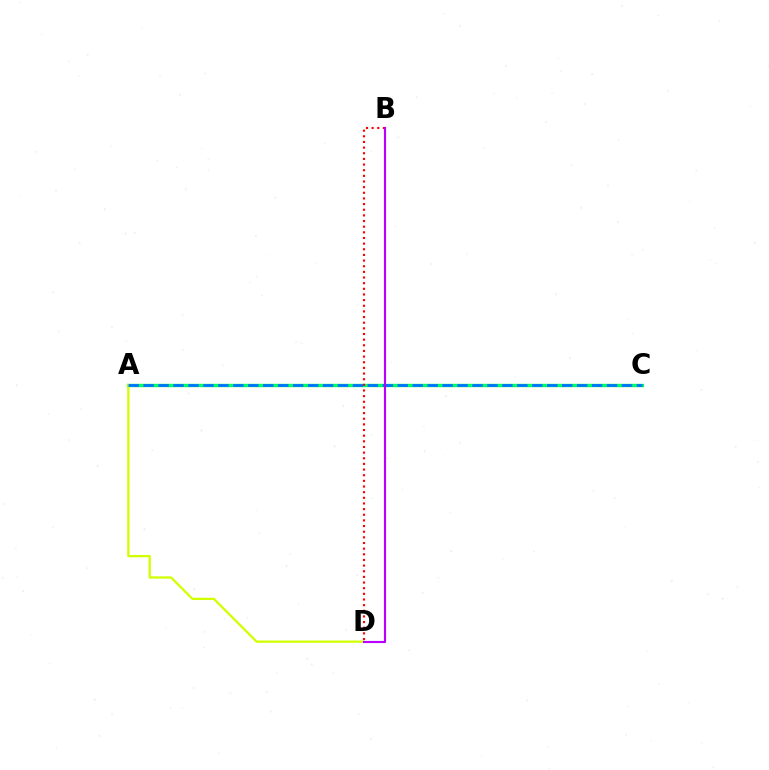{('A', 'C'): [{'color': '#00ff5c', 'line_style': 'solid', 'thickness': 2.43}, {'color': '#0074ff', 'line_style': 'dashed', 'thickness': 2.03}], ('B', 'D'): [{'color': '#ff0000', 'line_style': 'dotted', 'thickness': 1.53}, {'color': '#b900ff', 'line_style': 'solid', 'thickness': 1.54}], ('A', 'D'): [{'color': '#d1ff00', 'line_style': 'solid', 'thickness': 1.64}]}